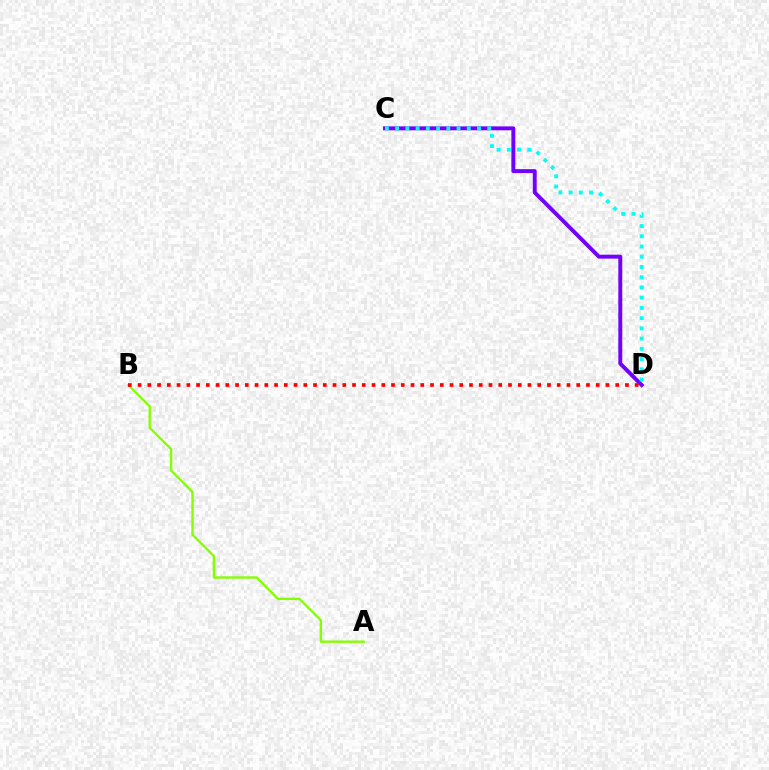{('C', 'D'): [{'color': '#7200ff', 'line_style': 'solid', 'thickness': 2.83}, {'color': '#00fff6', 'line_style': 'dotted', 'thickness': 2.78}], ('A', 'B'): [{'color': '#84ff00', 'line_style': 'solid', 'thickness': 1.7}], ('B', 'D'): [{'color': '#ff0000', 'line_style': 'dotted', 'thickness': 2.65}]}